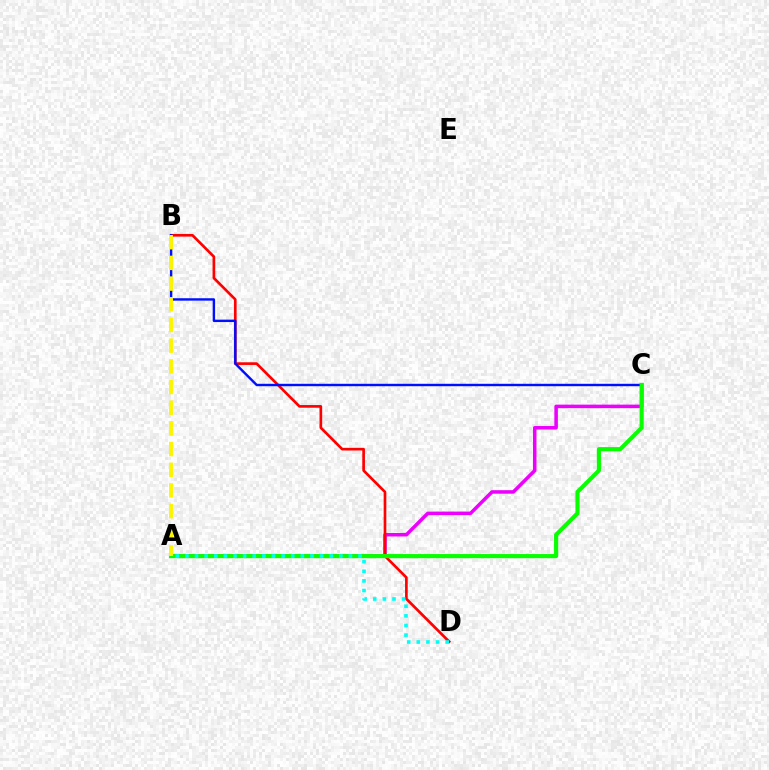{('A', 'C'): [{'color': '#ee00ff', 'line_style': 'solid', 'thickness': 2.54}, {'color': '#08ff00', 'line_style': 'solid', 'thickness': 2.98}], ('B', 'D'): [{'color': '#ff0000', 'line_style': 'solid', 'thickness': 1.93}], ('B', 'C'): [{'color': '#0010ff', 'line_style': 'solid', 'thickness': 1.75}], ('A', 'D'): [{'color': '#00fff6', 'line_style': 'dotted', 'thickness': 2.61}], ('A', 'B'): [{'color': '#fcf500', 'line_style': 'dashed', 'thickness': 2.81}]}